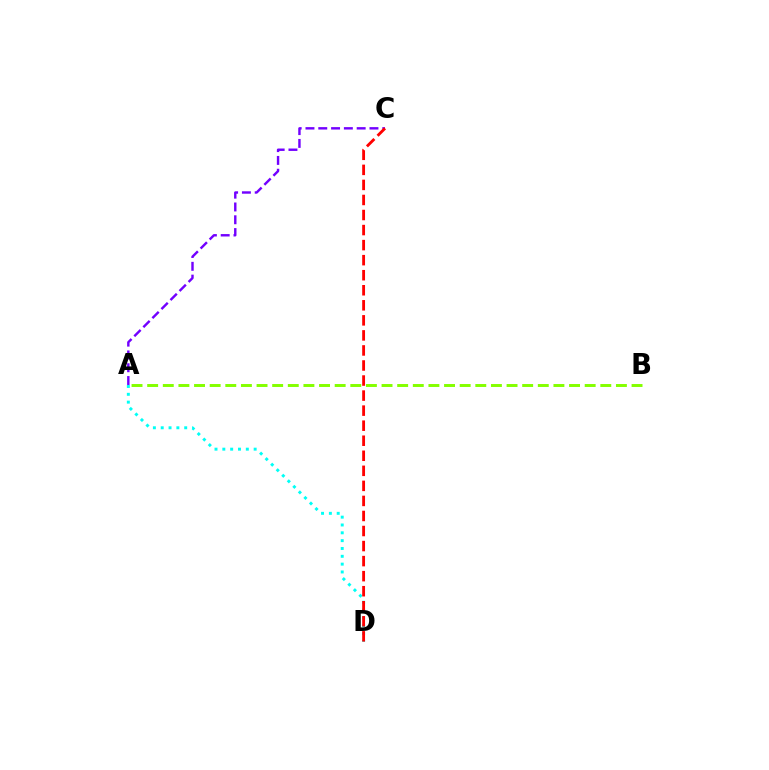{('A', 'D'): [{'color': '#00fff6', 'line_style': 'dotted', 'thickness': 2.13}], ('A', 'C'): [{'color': '#7200ff', 'line_style': 'dashed', 'thickness': 1.74}], ('A', 'B'): [{'color': '#84ff00', 'line_style': 'dashed', 'thickness': 2.12}], ('C', 'D'): [{'color': '#ff0000', 'line_style': 'dashed', 'thickness': 2.04}]}